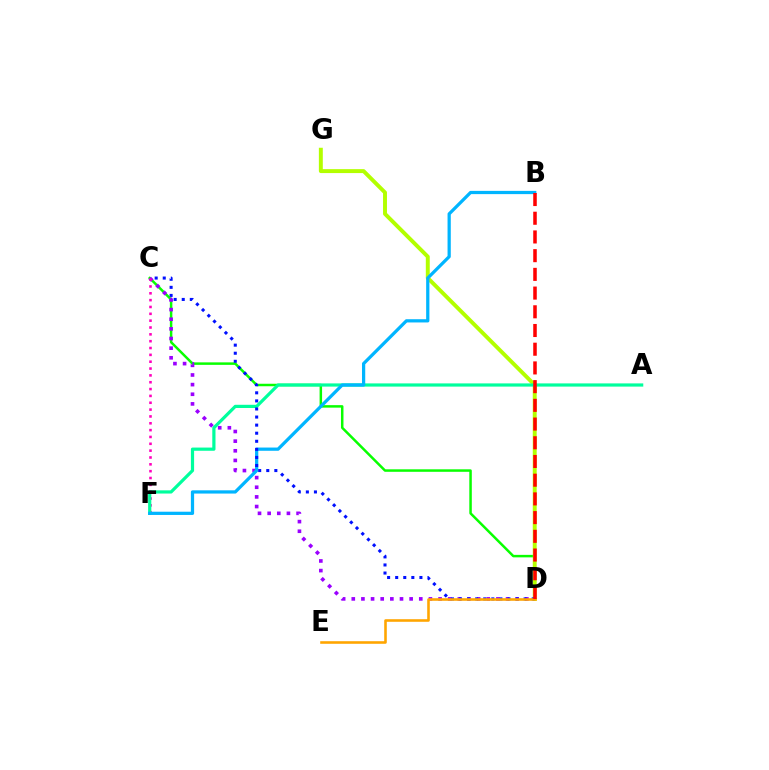{('C', 'D'): [{'color': '#08ff00', 'line_style': 'solid', 'thickness': 1.79}, {'color': '#9b00ff', 'line_style': 'dotted', 'thickness': 2.62}, {'color': '#0010ff', 'line_style': 'dotted', 'thickness': 2.19}], ('C', 'F'): [{'color': '#ff00bd', 'line_style': 'dotted', 'thickness': 1.86}], ('D', 'G'): [{'color': '#b3ff00', 'line_style': 'solid', 'thickness': 2.83}], ('A', 'F'): [{'color': '#00ff9d', 'line_style': 'solid', 'thickness': 2.31}], ('B', 'F'): [{'color': '#00b5ff', 'line_style': 'solid', 'thickness': 2.33}], ('D', 'E'): [{'color': '#ffa500', 'line_style': 'solid', 'thickness': 1.86}], ('B', 'D'): [{'color': '#ff0000', 'line_style': 'dashed', 'thickness': 2.54}]}